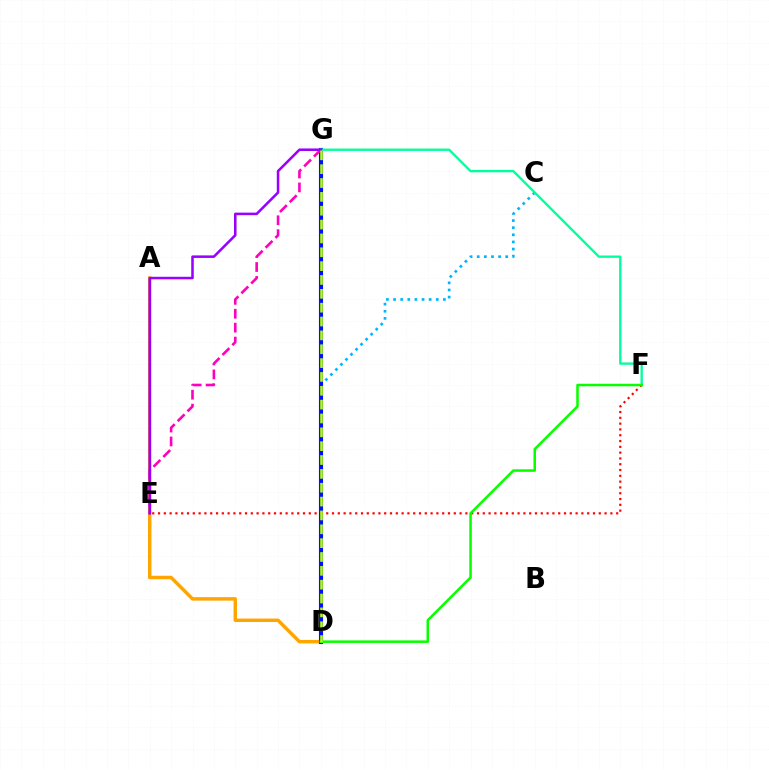{('C', 'D'): [{'color': '#00b5ff', 'line_style': 'dotted', 'thickness': 1.93}], ('A', 'D'): [{'color': '#ffa500', 'line_style': 'solid', 'thickness': 2.49}], ('D', 'G'): [{'color': '#0010ff', 'line_style': 'solid', 'thickness': 2.95}, {'color': '#b3ff00', 'line_style': 'dashed', 'thickness': 1.88}], ('F', 'G'): [{'color': '#00ff9d', 'line_style': 'solid', 'thickness': 1.69}], ('E', 'F'): [{'color': '#ff0000', 'line_style': 'dotted', 'thickness': 1.58}], ('E', 'G'): [{'color': '#ff00bd', 'line_style': 'dashed', 'thickness': 1.89}, {'color': '#9b00ff', 'line_style': 'solid', 'thickness': 1.83}], ('D', 'F'): [{'color': '#08ff00', 'line_style': 'solid', 'thickness': 1.82}]}